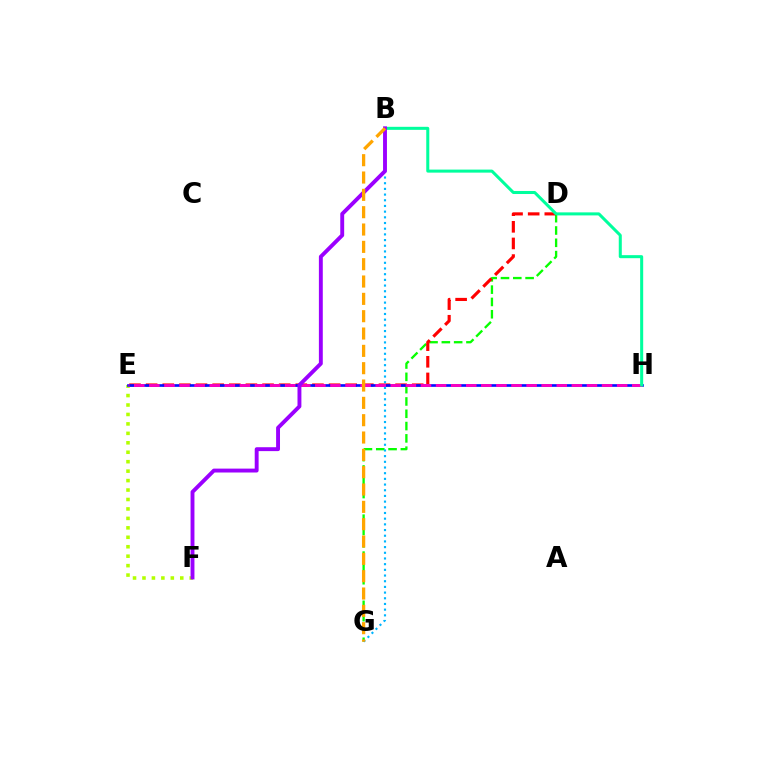{('D', 'G'): [{'color': '#08ff00', 'line_style': 'dashed', 'thickness': 1.67}], ('E', 'F'): [{'color': '#b3ff00', 'line_style': 'dotted', 'thickness': 2.57}], ('D', 'E'): [{'color': '#ff0000', 'line_style': 'dashed', 'thickness': 2.26}], ('E', 'H'): [{'color': '#0010ff', 'line_style': 'solid', 'thickness': 1.91}, {'color': '#ff00bd', 'line_style': 'dashed', 'thickness': 2.05}], ('B', 'H'): [{'color': '#00ff9d', 'line_style': 'solid', 'thickness': 2.18}], ('B', 'G'): [{'color': '#00b5ff', 'line_style': 'dotted', 'thickness': 1.54}, {'color': '#ffa500', 'line_style': 'dashed', 'thickness': 2.35}], ('B', 'F'): [{'color': '#9b00ff', 'line_style': 'solid', 'thickness': 2.8}]}